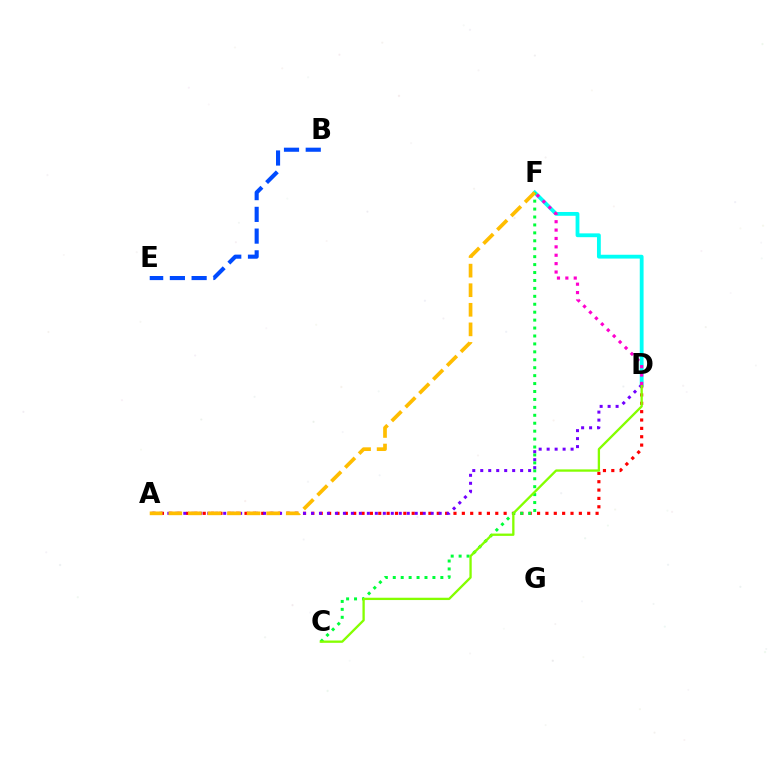{('D', 'F'): [{'color': '#00fff6', 'line_style': 'solid', 'thickness': 2.75}, {'color': '#ff00cf', 'line_style': 'dotted', 'thickness': 2.28}], ('A', 'D'): [{'color': '#ff0000', 'line_style': 'dotted', 'thickness': 2.27}, {'color': '#7200ff', 'line_style': 'dotted', 'thickness': 2.17}], ('C', 'F'): [{'color': '#00ff39', 'line_style': 'dotted', 'thickness': 2.15}], ('A', 'F'): [{'color': '#ffbd00', 'line_style': 'dashed', 'thickness': 2.66}], ('C', 'D'): [{'color': '#84ff00', 'line_style': 'solid', 'thickness': 1.67}], ('B', 'E'): [{'color': '#004bff', 'line_style': 'dashed', 'thickness': 2.95}]}